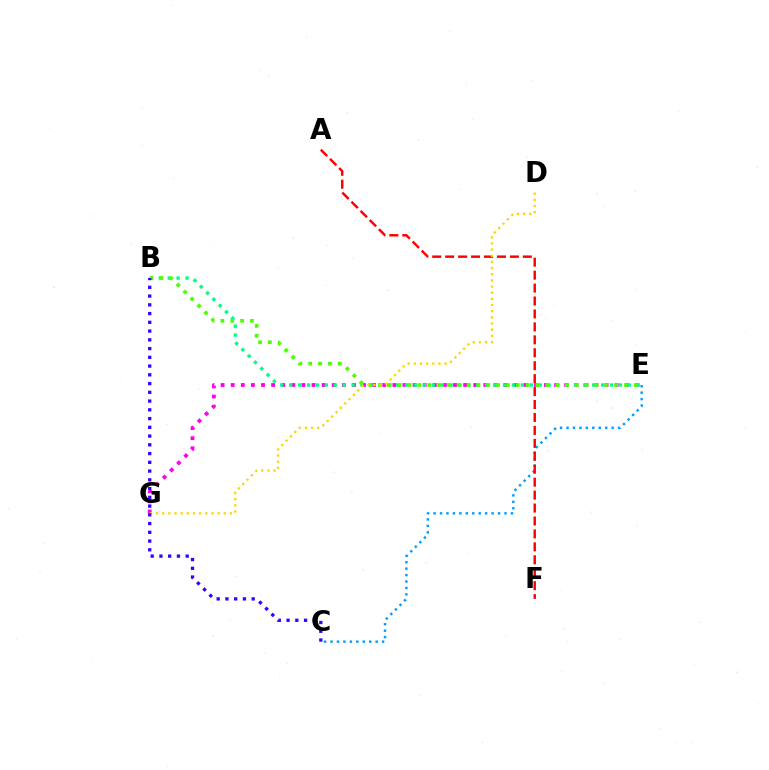{('C', 'E'): [{'color': '#009eff', 'line_style': 'dotted', 'thickness': 1.75}], ('E', 'G'): [{'color': '#ff00ed', 'line_style': 'dotted', 'thickness': 2.75}], ('A', 'F'): [{'color': '#ff0000', 'line_style': 'dashed', 'thickness': 1.76}], ('B', 'E'): [{'color': '#00ff86', 'line_style': 'dotted', 'thickness': 2.42}, {'color': '#4fff00', 'line_style': 'dotted', 'thickness': 2.67}], ('D', 'G'): [{'color': '#ffd500', 'line_style': 'dotted', 'thickness': 1.67}], ('B', 'C'): [{'color': '#3700ff', 'line_style': 'dotted', 'thickness': 2.38}]}